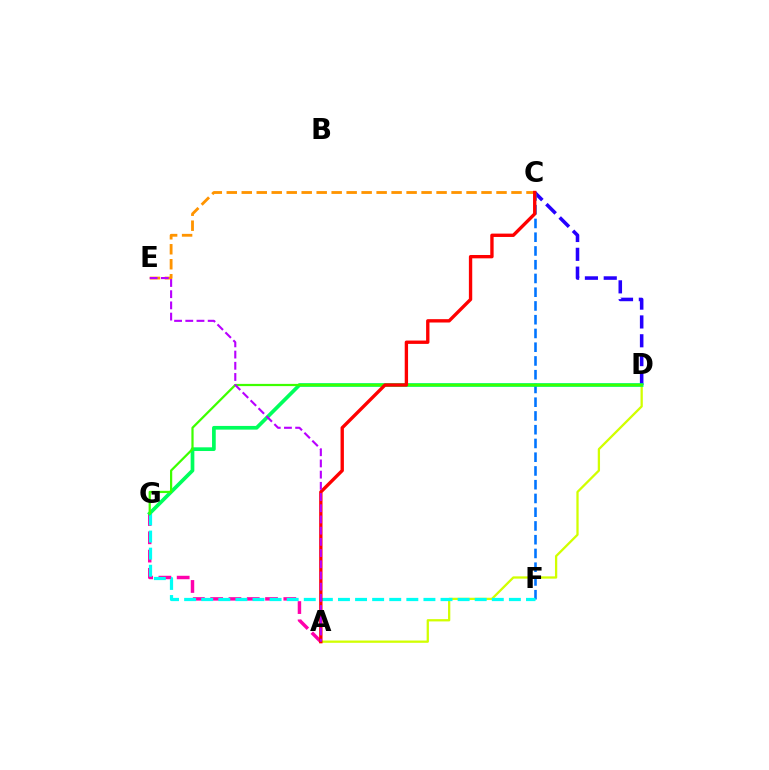{('A', 'D'): [{'color': '#d1ff00', 'line_style': 'solid', 'thickness': 1.64}], ('A', 'G'): [{'color': '#ff00ac', 'line_style': 'dashed', 'thickness': 2.48}], ('C', 'D'): [{'color': '#2500ff', 'line_style': 'dashed', 'thickness': 2.56}], ('C', 'F'): [{'color': '#0074ff', 'line_style': 'dashed', 'thickness': 1.87}], ('F', 'G'): [{'color': '#00fff6', 'line_style': 'dashed', 'thickness': 2.32}], ('D', 'G'): [{'color': '#00ff5c', 'line_style': 'solid', 'thickness': 2.66}, {'color': '#3dff00', 'line_style': 'solid', 'thickness': 1.61}], ('C', 'E'): [{'color': '#ff9400', 'line_style': 'dashed', 'thickness': 2.04}], ('A', 'C'): [{'color': '#ff0000', 'line_style': 'solid', 'thickness': 2.41}], ('A', 'E'): [{'color': '#b900ff', 'line_style': 'dashed', 'thickness': 1.52}]}